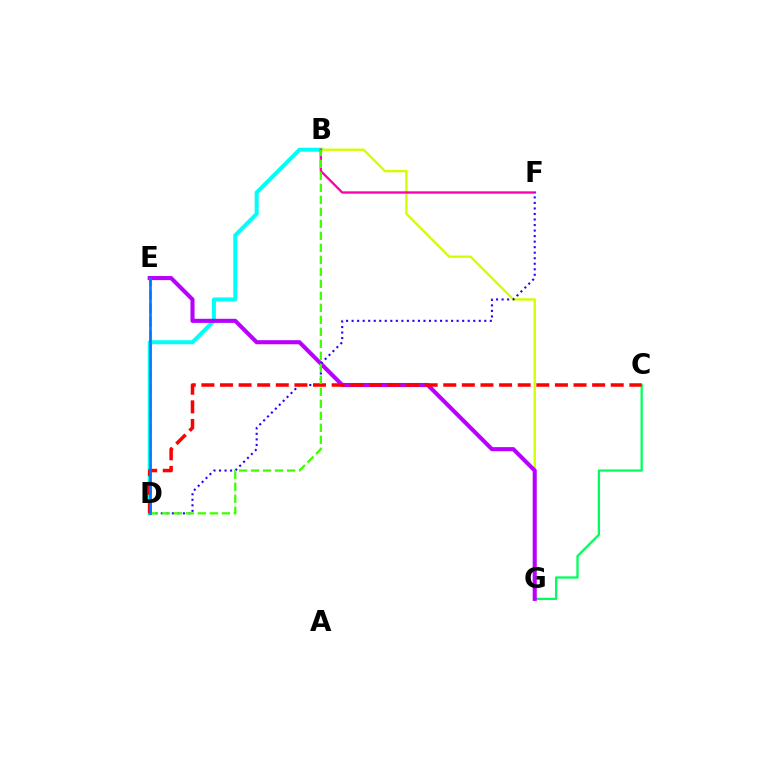{('C', 'G'): [{'color': '#00ff5c', 'line_style': 'solid', 'thickness': 1.65}], ('B', 'D'): [{'color': '#00fff6', 'line_style': 'solid', 'thickness': 2.88}, {'color': '#3dff00', 'line_style': 'dashed', 'thickness': 1.63}], ('B', 'G'): [{'color': '#d1ff00', 'line_style': 'solid', 'thickness': 1.7}], ('E', 'G'): [{'color': '#b900ff', 'line_style': 'solid', 'thickness': 2.94}], ('D', 'E'): [{'color': '#ff9400', 'line_style': 'dashed', 'thickness': 1.82}, {'color': '#0074ff', 'line_style': 'solid', 'thickness': 1.86}], ('B', 'F'): [{'color': '#ff00ac', 'line_style': 'solid', 'thickness': 1.68}], ('D', 'F'): [{'color': '#2500ff', 'line_style': 'dotted', 'thickness': 1.5}], ('C', 'D'): [{'color': '#ff0000', 'line_style': 'dashed', 'thickness': 2.53}]}